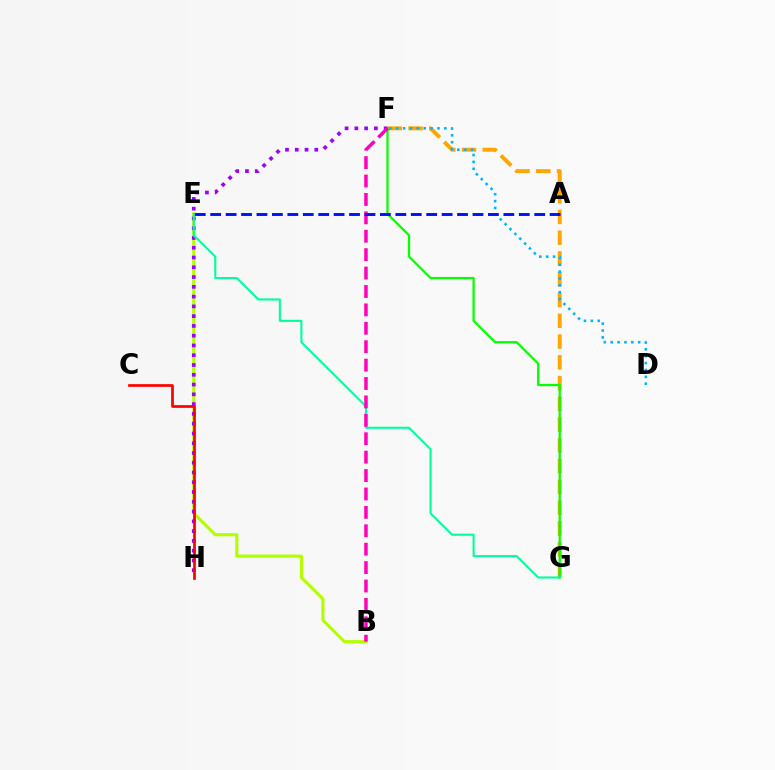{('F', 'G'): [{'color': '#ffa500', 'line_style': 'dashed', 'thickness': 2.82}, {'color': '#08ff00', 'line_style': 'solid', 'thickness': 1.64}], ('B', 'E'): [{'color': '#b3ff00', 'line_style': 'solid', 'thickness': 2.26}], ('F', 'H'): [{'color': '#9b00ff', 'line_style': 'dotted', 'thickness': 2.65}], ('C', 'H'): [{'color': '#ff0000', 'line_style': 'solid', 'thickness': 1.94}], ('E', 'G'): [{'color': '#00ff9d', 'line_style': 'solid', 'thickness': 1.52}], ('D', 'F'): [{'color': '#00b5ff', 'line_style': 'dotted', 'thickness': 1.87}], ('B', 'F'): [{'color': '#ff00bd', 'line_style': 'dashed', 'thickness': 2.5}], ('A', 'E'): [{'color': '#0010ff', 'line_style': 'dashed', 'thickness': 2.1}]}